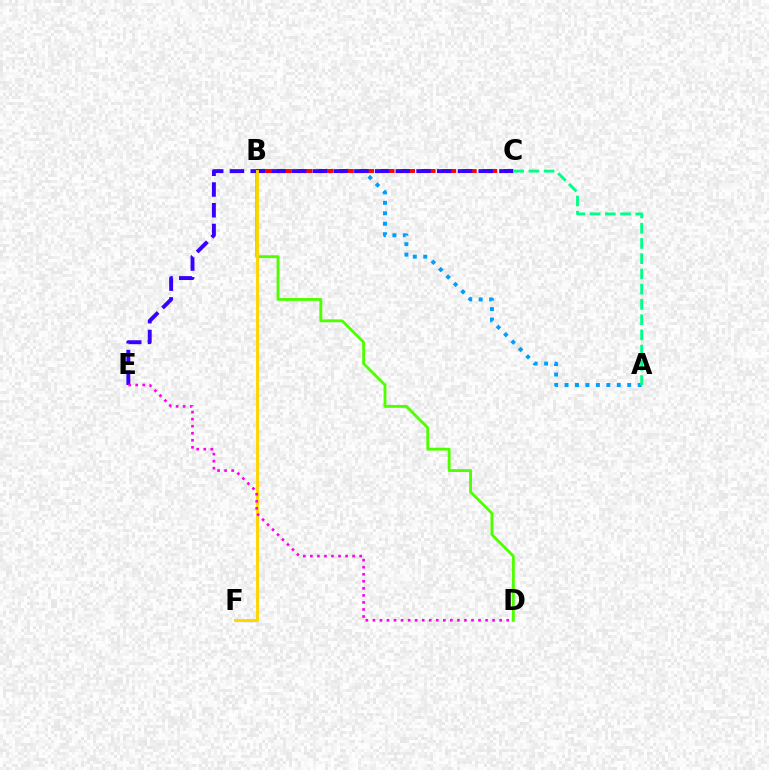{('A', 'B'): [{'color': '#009eff', 'line_style': 'dotted', 'thickness': 2.84}], ('B', 'D'): [{'color': '#4fff00', 'line_style': 'solid', 'thickness': 2.06}], ('B', 'C'): [{'color': '#ff0000', 'line_style': 'dashed', 'thickness': 2.79}], ('C', 'E'): [{'color': '#3700ff', 'line_style': 'dashed', 'thickness': 2.82}], ('B', 'F'): [{'color': '#ffd500', 'line_style': 'solid', 'thickness': 2.1}], ('D', 'E'): [{'color': '#ff00ed', 'line_style': 'dotted', 'thickness': 1.91}], ('A', 'C'): [{'color': '#00ff86', 'line_style': 'dashed', 'thickness': 2.07}]}